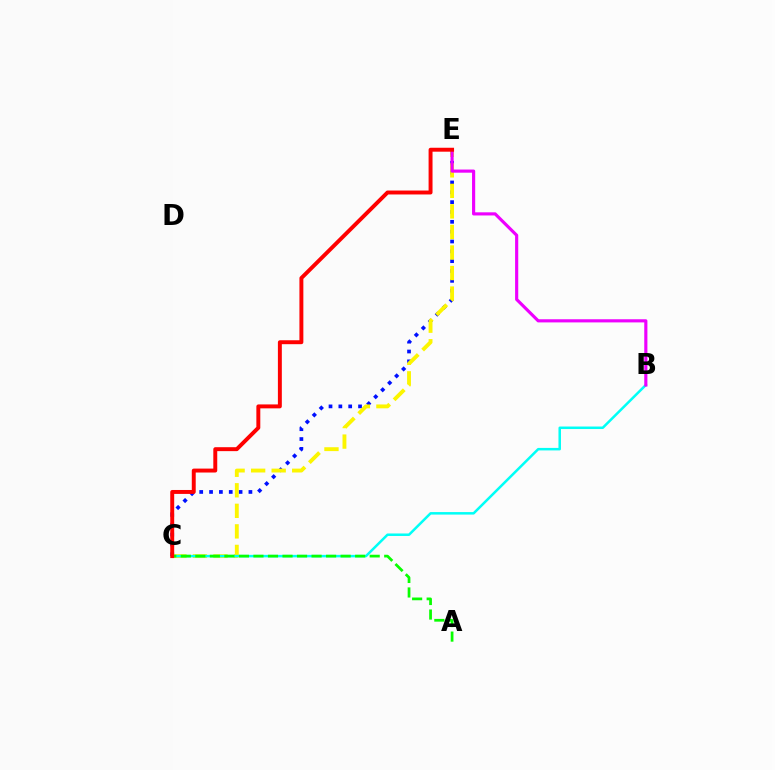{('C', 'E'): [{'color': '#0010ff', 'line_style': 'dotted', 'thickness': 2.67}, {'color': '#fcf500', 'line_style': 'dashed', 'thickness': 2.79}, {'color': '#ff0000', 'line_style': 'solid', 'thickness': 2.83}], ('B', 'C'): [{'color': '#00fff6', 'line_style': 'solid', 'thickness': 1.8}], ('B', 'E'): [{'color': '#ee00ff', 'line_style': 'solid', 'thickness': 2.27}], ('A', 'C'): [{'color': '#08ff00', 'line_style': 'dashed', 'thickness': 1.97}]}